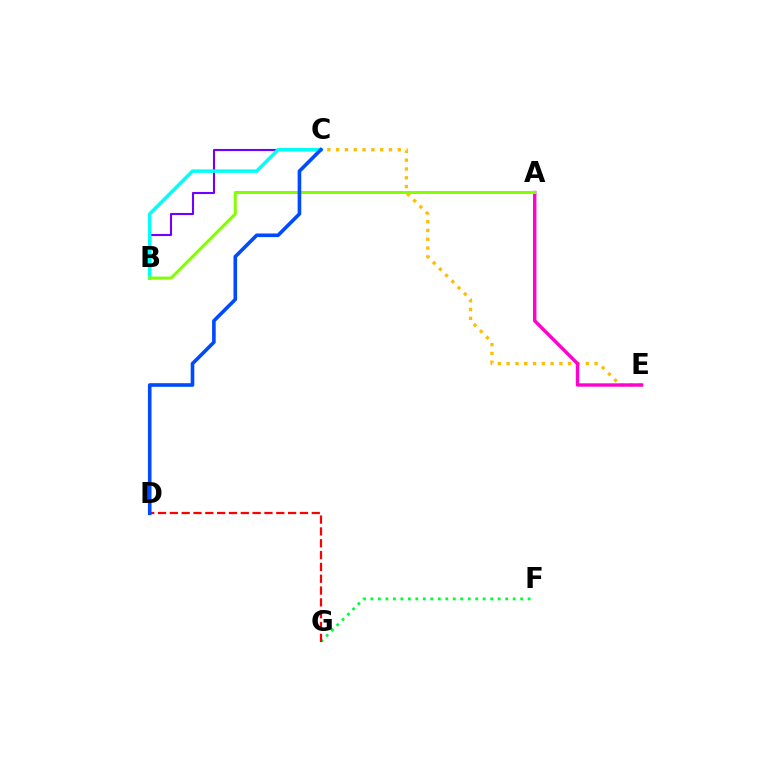{('C', 'E'): [{'color': '#ffbd00', 'line_style': 'dotted', 'thickness': 2.39}], ('B', 'C'): [{'color': '#7200ff', 'line_style': 'solid', 'thickness': 1.52}, {'color': '#00fff6', 'line_style': 'solid', 'thickness': 2.5}], ('F', 'G'): [{'color': '#00ff39', 'line_style': 'dotted', 'thickness': 2.03}], ('D', 'G'): [{'color': '#ff0000', 'line_style': 'dashed', 'thickness': 1.61}], ('A', 'E'): [{'color': '#ff00cf', 'line_style': 'solid', 'thickness': 2.43}], ('A', 'B'): [{'color': '#84ff00', 'line_style': 'solid', 'thickness': 2.15}], ('C', 'D'): [{'color': '#004bff', 'line_style': 'solid', 'thickness': 2.6}]}